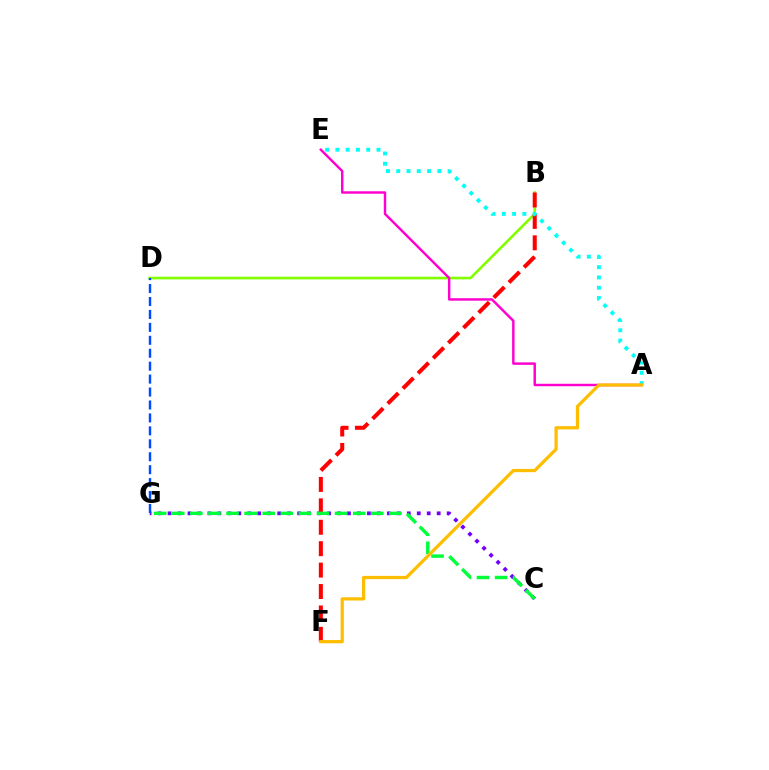{('C', 'G'): [{'color': '#7200ff', 'line_style': 'dotted', 'thickness': 2.71}, {'color': '#00ff39', 'line_style': 'dashed', 'thickness': 2.46}], ('B', 'D'): [{'color': '#84ff00', 'line_style': 'solid', 'thickness': 1.91}], ('B', 'F'): [{'color': '#ff0000', 'line_style': 'dashed', 'thickness': 2.91}], ('A', 'E'): [{'color': '#ff00cf', 'line_style': 'solid', 'thickness': 1.77}, {'color': '#00fff6', 'line_style': 'dotted', 'thickness': 2.79}], ('D', 'G'): [{'color': '#004bff', 'line_style': 'dashed', 'thickness': 1.76}], ('A', 'F'): [{'color': '#ffbd00', 'line_style': 'solid', 'thickness': 2.33}]}